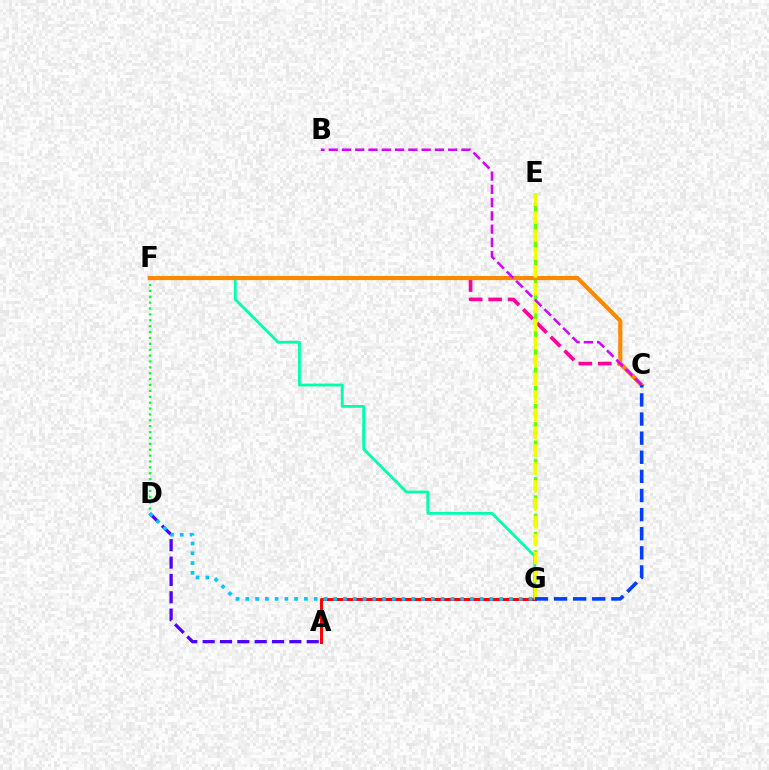{('C', 'F'): [{'color': '#ff00a0', 'line_style': 'dashed', 'thickness': 2.64}, {'color': '#ff8800', 'line_style': 'solid', 'thickness': 2.97}], ('A', 'D'): [{'color': '#4f00ff', 'line_style': 'dashed', 'thickness': 2.36}], ('D', 'F'): [{'color': '#00ff27', 'line_style': 'dotted', 'thickness': 1.6}], ('F', 'G'): [{'color': '#00ffaf', 'line_style': 'solid', 'thickness': 2.01}], ('A', 'G'): [{'color': '#ff0000', 'line_style': 'solid', 'thickness': 2.14}], ('E', 'G'): [{'color': '#66ff00', 'line_style': 'dashed', 'thickness': 2.48}, {'color': '#eeff00', 'line_style': 'dashed', 'thickness': 2.43}], ('C', 'G'): [{'color': '#003fff', 'line_style': 'dashed', 'thickness': 2.6}], ('D', 'G'): [{'color': '#00c7ff', 'line_style': 'dotted', 'thickness': 2.65}], ('B', 'C'): [{'color': '#d600ff', 'line_style': 'dashed', 'thickness': 1.8}]}